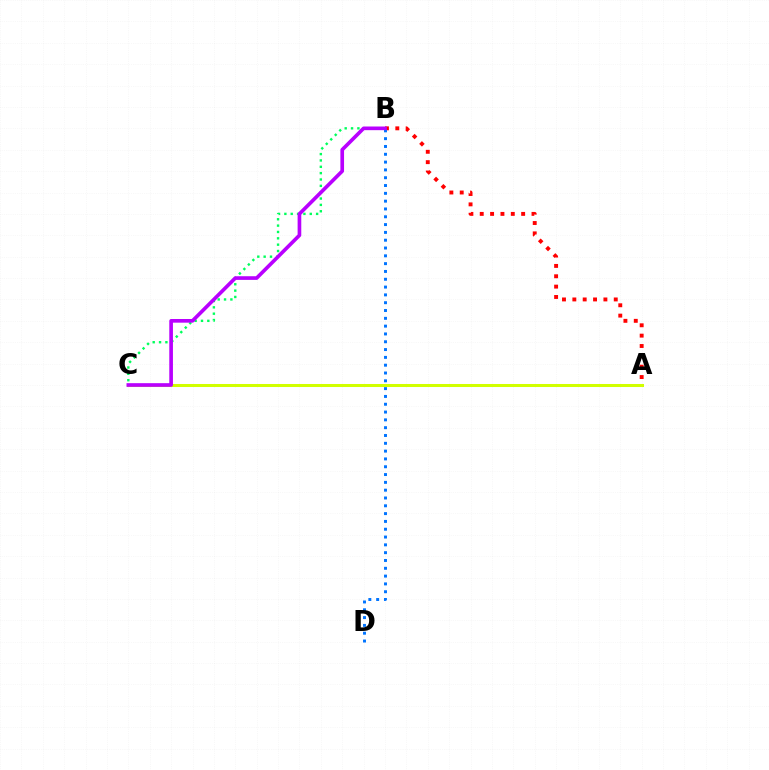{('B', 'C'): [{'color': '#00ff5c', 'line_style': 'dotted', 'thickness': 1.73}, {'color': '#b900ff', 'line_style': 'solid', 'thickness': 2.64}], ('A', 'B'): [{'color': '#ff0000', 'line_style': 'dotted', 'thickness': 2.81}], ('A', 'C'): [{'color': '#d1ff00', 'line_style': 'solid', 'thickness': 2.18}], ('B', 'D'): [{'color': '#0074ff', 'line_style': 'dotted', 'thickness': 2.12}]}